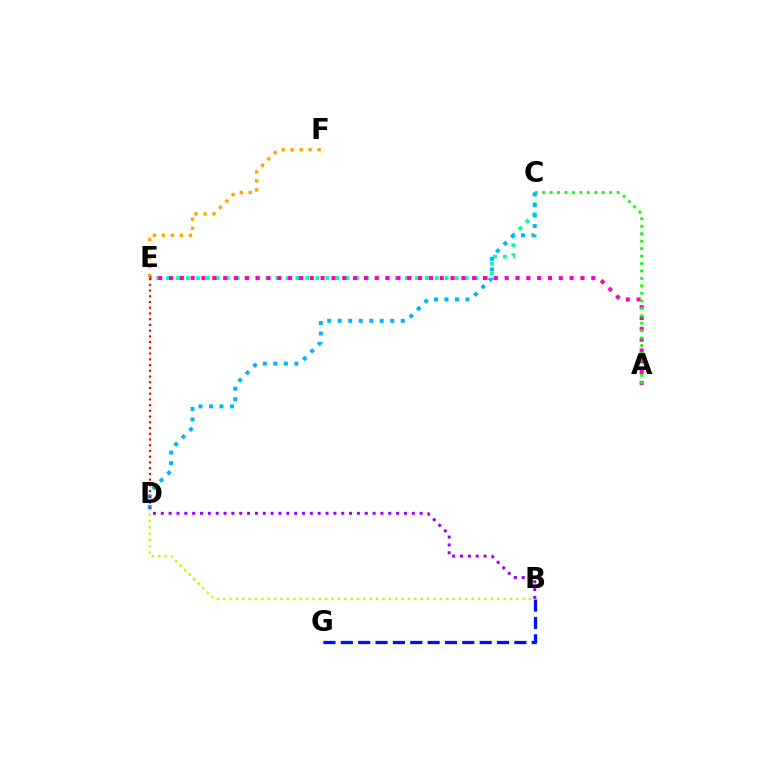{('C', 'E'): [{'color': '#00ff9d', 'line_style': 'dotted', 'thickness': 2.7}], ('E', 'F'): [{'color': '#ffa500', 'line_style': 'dotted', 'thickness': 2.45}], ('B', 'D'): [{'color': '#b3ff00', 'line_style': 'dotted', 'thickness': 1.73}, {'color': '#9b00ff', 'line_style': 'dotted', 'thickness': 2.13}], ('B', 'G'): [{'color': '#0010ff', 'line_style': 'dashed', 'thickness': 2.36}], ('A', 'E'): [{'color': '#ff00bd', 'line_style': 'dotted', 'thickness': 2.94}], ('A', 'C'): [{'color': '#08ff00', 'line_style': 'dotted', 'thickness': 2.03}], ('C', 'D'): [{'color': '#00b5ff', 'line_style': 'dotted', 'thickness': 2.86}], ('D', 'E'): [{'color': '#ff0000', 'line_style': 'dotted', 'thickness': 1.56}]}